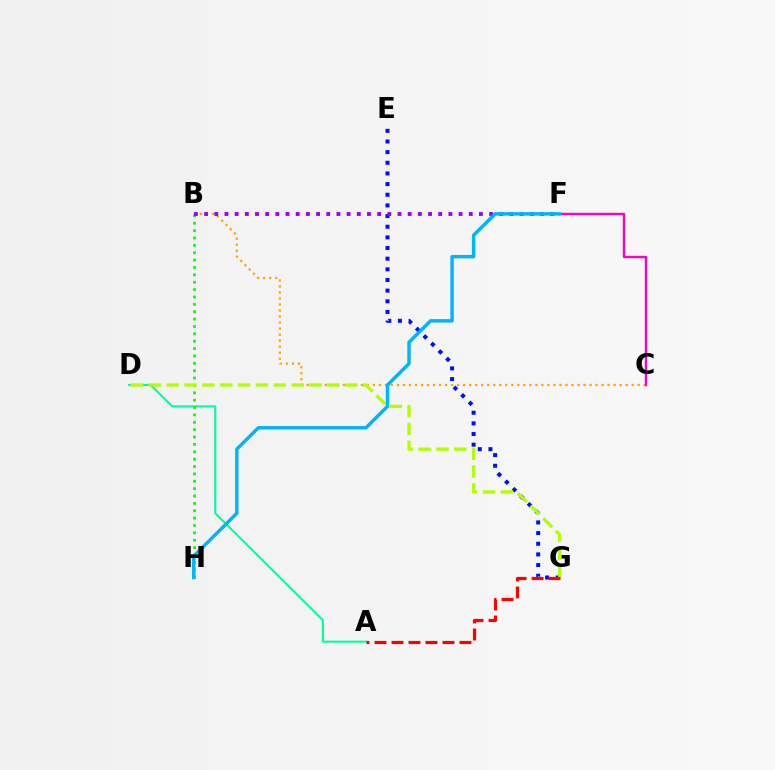{('A', 'D'): [{'color': '#00ff9d', 'line_style': 'solid', 'thickness': 1.52}], ('B', 'H'): [{'color': '#08ff00', 'line_style': 'dotted', 'thickness': 2.0}], ('B', 'C'): [{'color': '#ffa500', 'line_style': 'dotted', 'thickness': 1.64}], ('E', 'G'): [{'color': '#0010ff', 'line_style': 'dotted', 'thickness': 2.89}], ('D', 'G'): [{'color': '#b3ff00', 'line_style': 'dashed', 'thickness': 2.43}], ('C', 'F'): [{'color': '#ff00bd', 'line_style': 'solid', 'thickness': 1.72}], ('B', 'F'): [{'color': '#9b00ff', 'line_style': 'dotted', 'thickness': 2.77}], ('A', 'G'): [{'color': '#ff0000', 'line_style': 'dashed', 'thickness': 2.31}], ('F', 'H'): [{'color': '#00b5ff', 'line_style': 'solid', 'thickness': 2.48}]}